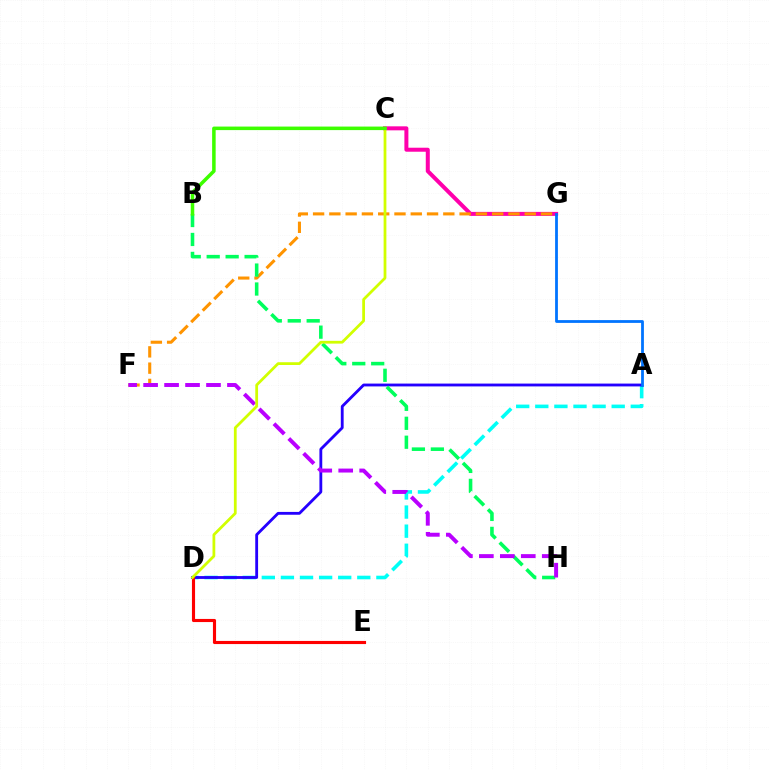{('C', 'G'): [{'color': '#ff00ac', 'line_style': 'solid', 'thickness': 2.88}], ('A', 'D'): [{'color': '#00fff6', 'line_style': 'dashed', 'thickness': 2.59}, {'color': '#2500ff', 'line_style': 'solid', 'thickness': 2.04}], ('D', 'E'): [{'color': '#ff0000', 'line_style': 'solid', 'thickness': 2.25}], ('F', 'G'): [{'color': '#ff9400', 'line_style': 'dashed', 'thickness': 2.21}], ('B', 'H'): [{'color': '#00ff5c', 'line_style': 'dashed', 'thickness': 2.57}], ('F', 'H'): [{'color': '#b900ff', 'line_style': 'dashed', 'thickness': 2.85}], ('C', 'D'): [{'color': '#d1ff00', 'line_style': 'solid', 'thickness': 2.0}], ('A', 'G'): [{'color': '#0074ff', 'line_style': 'solid', 'thickness': 2.01}], ('B', 'C'): [{'color': '#3dff00', 'line_style': 'solid', 'thickness': 2.54}]}